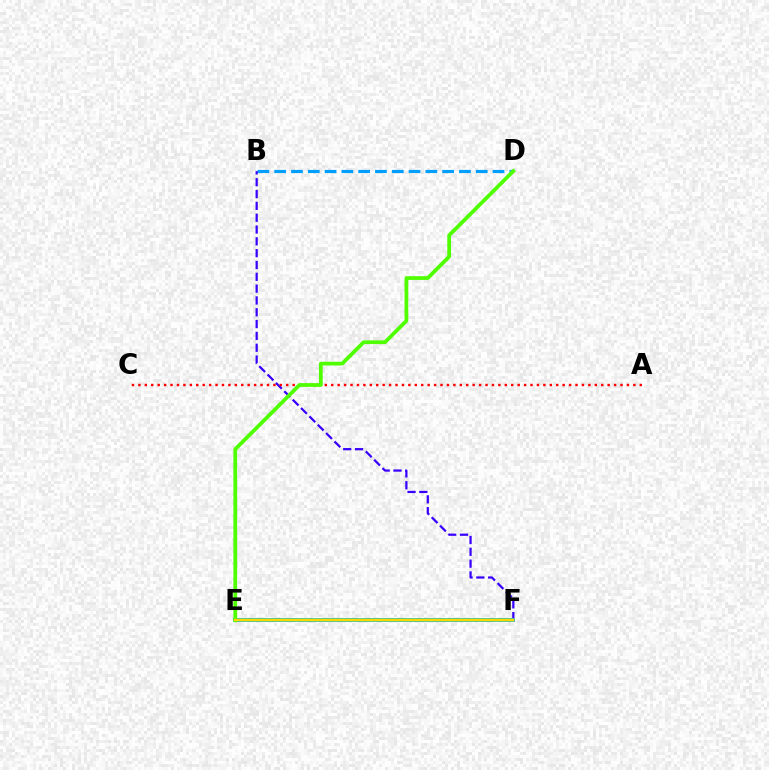{('B', 'D'): [{'color': '#009eff', 'line_style': 'dashed', 'thickness': 2.28}], ('B', 'F'): [{'color': '#3700ff', 'line_style': 'dashed', 'thickness': 1.61}], ('E', 'F'): [{'color': '#ff00ed', 'line_style': 'solid', 'thickness': 2.69}, {'color': '#00ff86', 'line_style': 'solid', 'thickness': 2.52}, {'color': '#ffd500', 'line_style': 'solid', 'thickness': 1.69}], ('A', 'C'): [{'color': '#ff0000', 'line_style': 'dotted', 'thickness': 1.75}], ('D', 'E'): [{'color': '#4fff00', 'line_style': 'solid', 'thickness': 2.71}]}